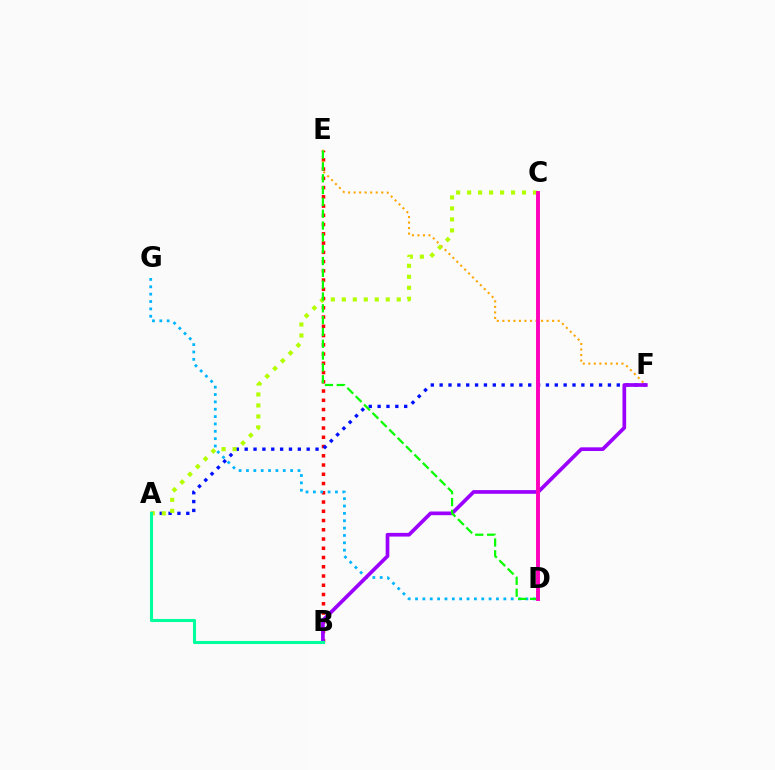{('B', 'E'): [{'color': '#ff0000', 'line_style': 'dotted', 'thickness': 2.51}], ('E', 'F'): [{'color': '#ffa500', 'line_style': 'dotted', 'thickness': 1.5}], ('A', 'F'): [{'color': '#0010ff', 'line_style': 'dotted', 'thickness': 2.41}], ('D', 'G'): [{'color': '#00b5ff', 'line_style': 'dotted', 'thickness': 2.0}], ('B', 'F'): [{'color': '#9b00ff', 'line_style': 'solid', 'thickness': 2.66}], ('A', 'C'): [{'color': '#b3ff00', 'line_style': 'dotted', 'thickness': 2.98}], ('D', 'E'): [{'color': '#08ff00', 'line_style': 'dashed', 'thickness': 1.61}], ('A', 'B'): [{'color': '#00ff9d', 'line_style': 'solid', 'thickness': 2.22}], ('C', 'D'): [{'color': '#ff00bd', 'line_style': 'solid', 'thickness': 2.82}]}